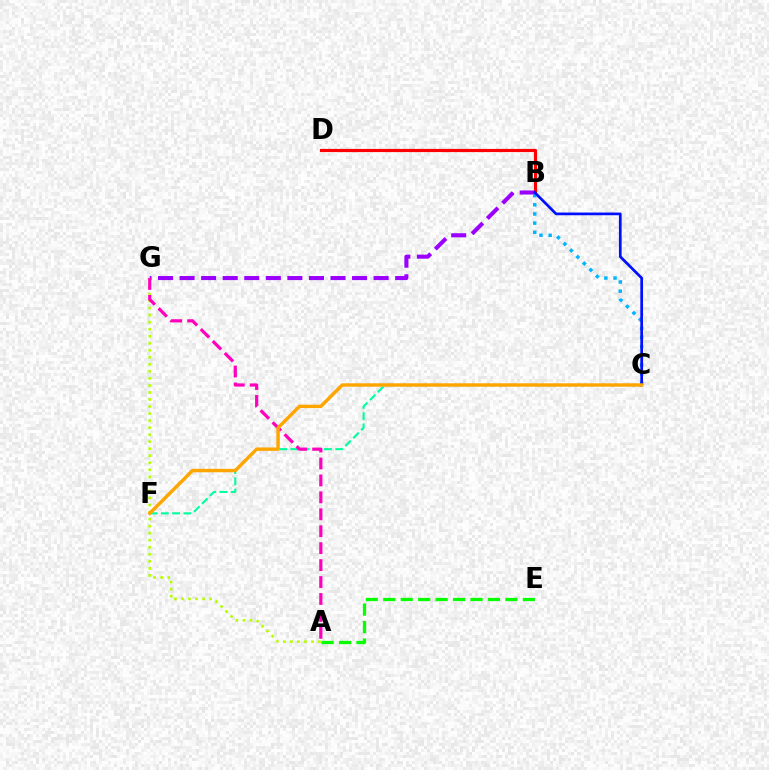{('B', 'G'): [{'color': '#9b00ff', 'line_style': 'dashed', 'thickness': 2.93}], ('B', 'D'): [{'color': '#ff0000', 'line_style': 'solid', 'thickness': 2.28}], ('B', 'C'): [{'color': '#00b5ff', 'line_style': 'dotted', 'thickness': 2.49}, {'color': '#0010ff', 'line_style': 'solid', 'thickness': 1.95}], ('A', 'E'): [{'color': '#08ff00', 'line_style': 'dashed', 'thickness': 2.37}], ('A', 'G'): [{'color': '#b3ff00', 'line_style': 'dotted', 'thickness': 1.91}, {'color': '#ff00bd', 'line_style': 'dashed', 'thickness': 2.3}], ('C', 'F'): [{'color': '#00ff9d', 'line_style': 'dashed', 'thickness': 1.53}, {'color': '#ffa500', 'line_style': 'solid', 'thickness': 2.46}]}